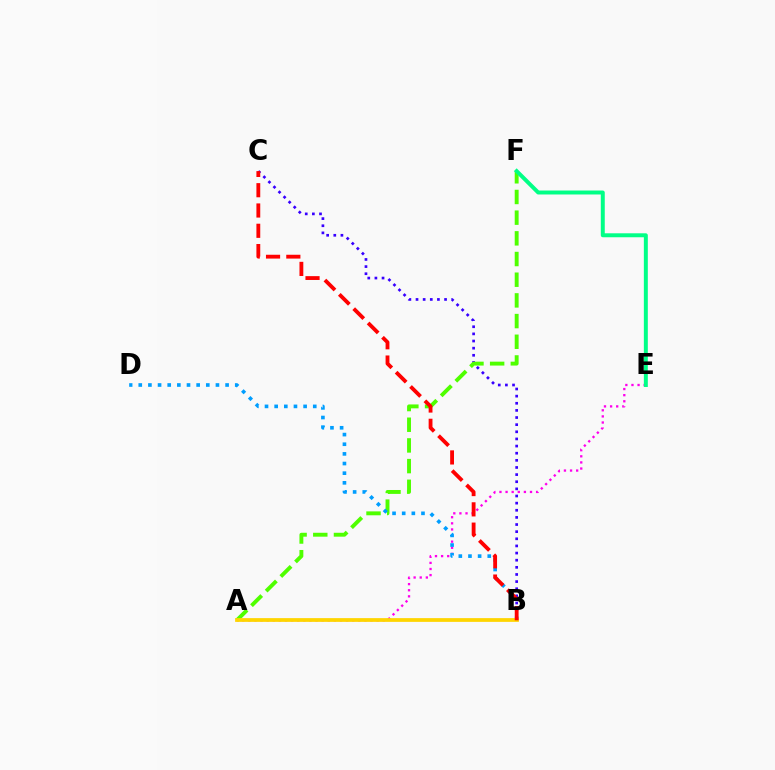{('B', 'C'): [{'color': '#3700ff', 'line_style': 'dotted', 'thickness': 1.94}, {'color': '#ff0000', 'line_style': 'dashed', 'thickness': 2.76}], ('A', 'E'): [{'color': '#ff00ed', 'line_style': 'dotted', 'thickness': 1.66}], ('A', 'F'): [{'color': '#4fff00', 'line_style': 'dashed', 'thickness': 2.81}], ('B', 'D'): [{'color': '#009eff', 'line_style': 'dotted', 'thickness': 2.62}], ('A', 'B'): [{'color': '#ffd500', 'line_style': 'solid', 'thickness': 2.7}], ('E', 'F'): [{'color': '#00ff86', 'line_style': 'solid', 'thickness': 2.85}]}